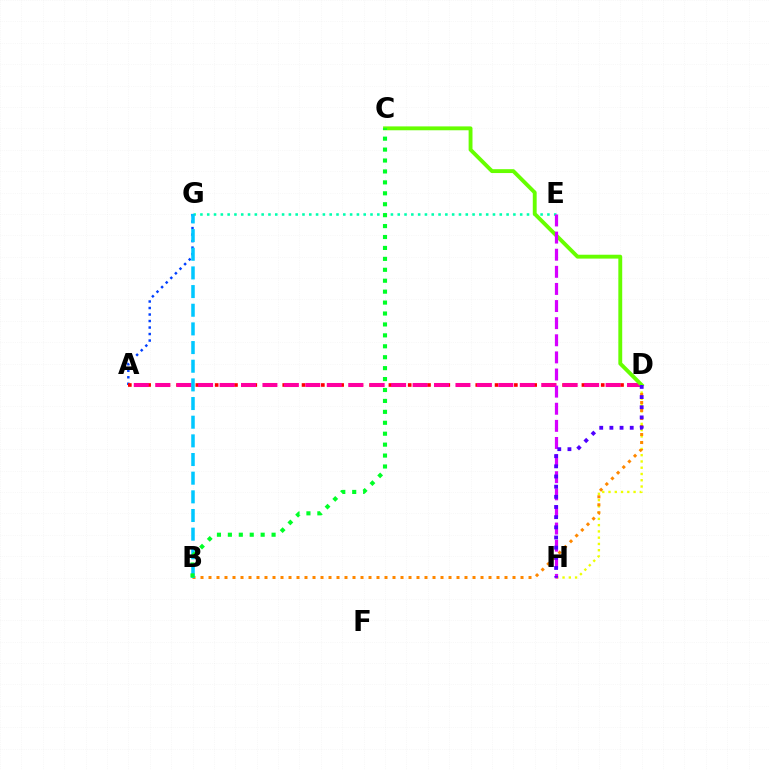{('D', 'H'): [{'color': '#eeff00', 'line_style': 'dotted', 'thickness': 1.7}, {'color': '#4f00ff', 'line_style': 'dotted', 'thickness': 2.76}], ('E', 'G'): [{'color': '#00ffaf', 'line_style': 'dotted', 'thickness': 1.85}], ('A', 'G'): [{'color': '#003fff', 'line_style': 'dotted', 'thickness': 1.77}], ('A', 'D'): [{'color': '#ff0000', 'line_style': 'dotted', 'thickness': 2.62}, {'color': '#ff00a0', 'line_style': 'dashed', 'thickness': 2.91}], ('B', 'D'): [{'color': '#ff8800', 'line_style': 'dotted', 'thickness': 2.17}], ('B', 'G'): [{'color': '#00c7ff', 'line_style': 'dashed', 'thickness': 2.54}], ('C', 'D'): [{'color': '#66ff00', 'line_style': 'solid', 'thickness': 2.79}], ('E', 'H'): [{'color': '#d600ff', 'line_style': 'dashed', 'thickness': 2.33}], ('B', 'C'): [{'color': '#00ff27', 'line_style': 'dotted', 'thickness': 2.97}]}